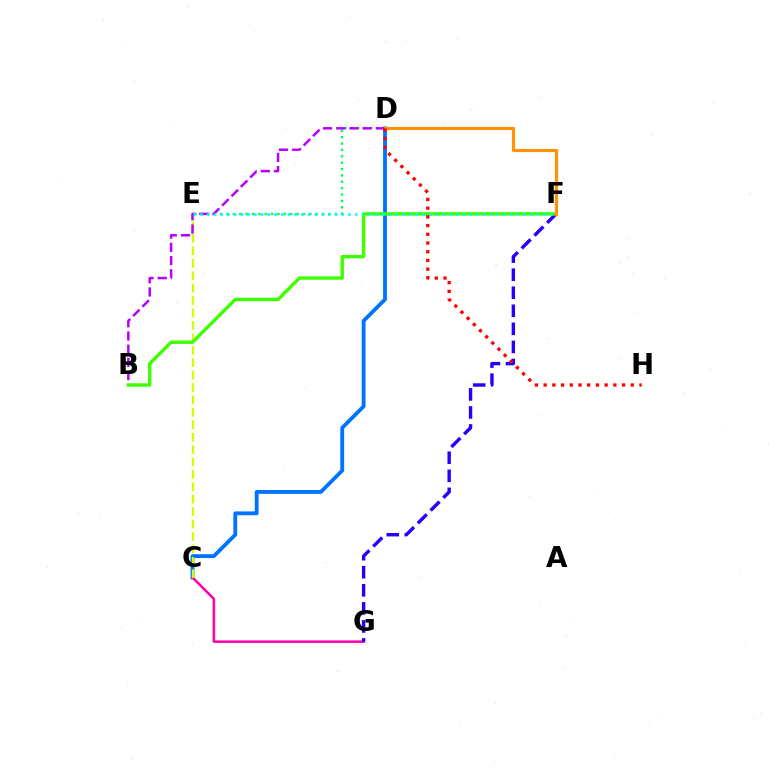{('C', 'D'): [{'color': '#0074ff', 'line_style': 'solid', 'thickness': 2.76}], ('D', 'E'): [{'color': '#00ff5c', 'line_style': 'dotted', 'thickness': 1.73}], ('C', 'G'): [{'color': '#ff00ac', 'line_style': 'solid', 'thickness': 1.82}], ('C', 'E'): [{'color': '#d1ff00', 'line_style': 'dashed', 'thickness': 1.69}], ('B', 'D'): [{'color': '#b900ff', 'line_style': 'dashed', 'thickness': 1.79}], ('F', 'G'): [{'color': '#2500ff', 'line_style': 'dashed', 'thickness': 2.45}], ('B', 'F'): [{'color': '#3dff00', 'line_style': 'solid', 'thickness': 2.45}], ('E', 'F'): [{'color': '#00fff6', 'line_style': 'dotted', 'thickness': 1.83}], ('D', 'F'): [{'color': '#ff9400', 'line_style': 'solid', 'thickness': 2.26}], ('D', 'H'): [{'color': '#ff0000', 'line_style': 'dotted', 'thickness': 2.37}]}